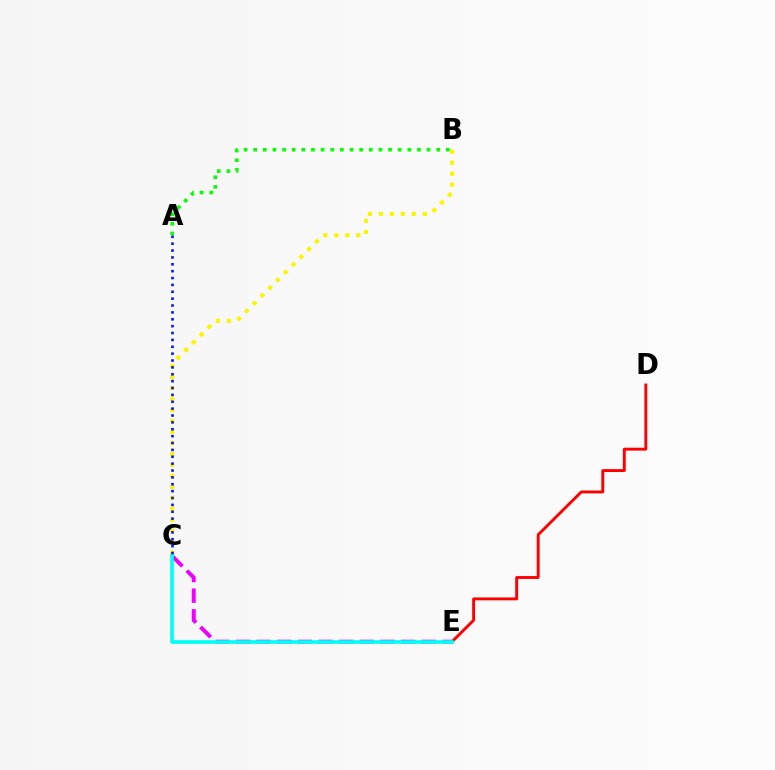{('C', 'E'): [{'color': '#ee00ff', 'line_style': 'dashed', 'thickness': 2.81}, {'color': '#00fff6', 'line_style': 'solid', 'thickness': 2.61}], ('B', 'C'): [{'color': '#fcf500', 'line_style': 'dotted', 'thickness': 2.98}], ('A', 'B'): [{'color': '#08ff00', 'line_style': 'dotted', 'thickness': 2.62}], ('D', 'E'): [{'color': '#ff0000', 'line_style': 'solid', 'thickness': 2.08}], ('A', 'C'): [{'color': '#0010ff', 'line_style': 'dotted', 'thickness': 1.87}]}